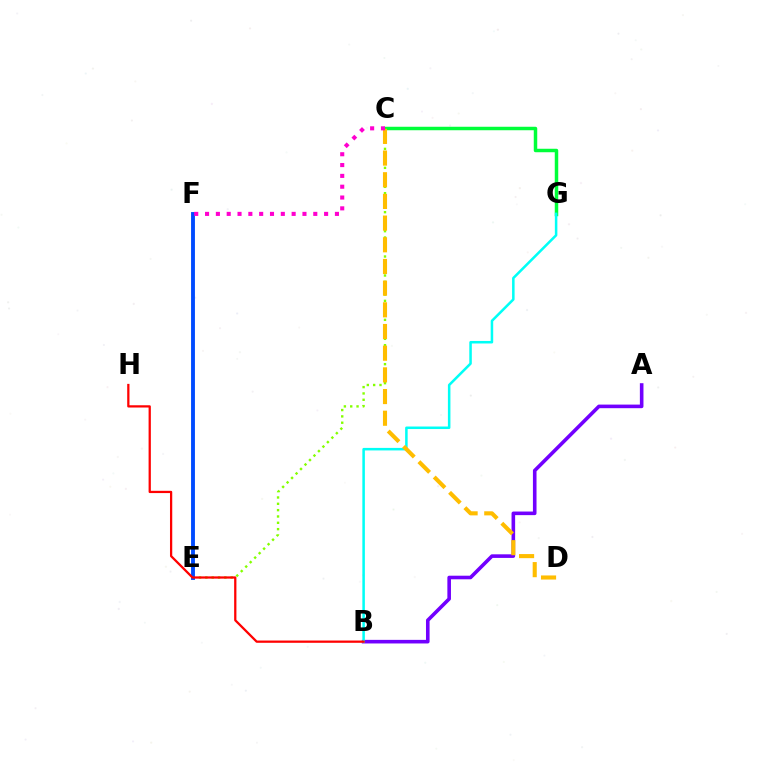{('C', 'E'): [{'color': '#84ff00', 'line_style': 'dotted', 'thickness': 1.72}], ('A', 'B'): [{'color': '#7200ff', 'line_style': 'solid', 'thickness': 2.59}], ('E', 'F'): [{'color': '#004bff', 'line_style': 'solid', 'thickness': 2.78}], ('C', 'G'): [{'color': '#00ff39', 'line_style': 'solid', 'thickness': 2.5}], ('B', 'G'): [{'color': '#00fff6', 'line_style': 'solid', 'thickness': 1.82}], ('B', 'H'): [{'color': '#ff0000', 'line_style': 'solid', 'thickness': 1.63}], ('C', 'D'): [{'color': '#ffbd00', 'line_style': 'dashed', 'thickness': 2.95}], ('C', 'F'): [{'color': '#ff00cf', 'line_style': 'dotted', 'thickness': 2.94}]}